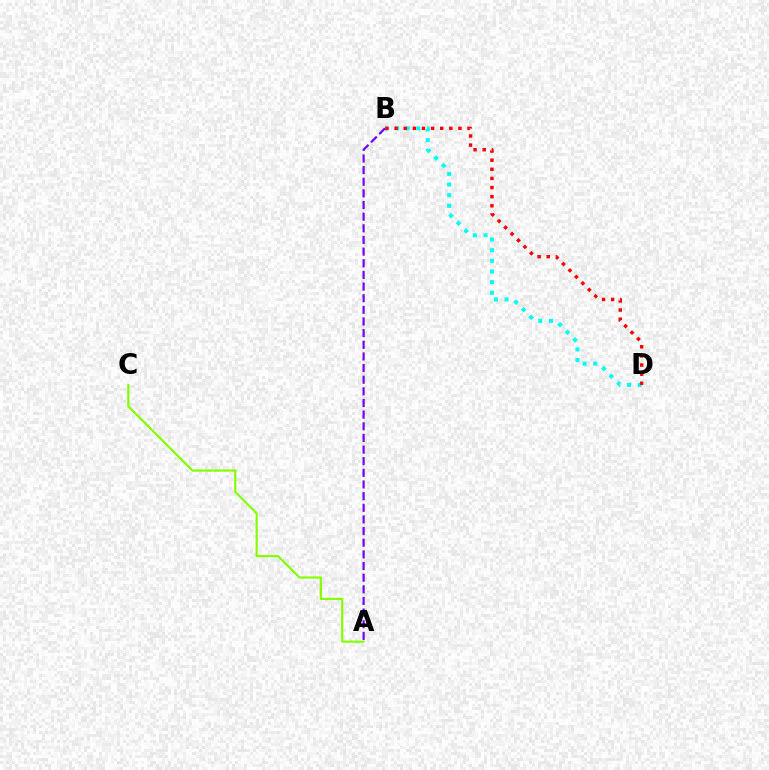{('A', 'C'): [{'color': '#84ff00', 'line_style': 'solid', 'thickness': 1.55}], ('B', 'D'): [{'color': '#00fff6', 'line_style': 'dotted', 'thickness': 2.89}, {'color': '#ff0000', 'line_style': 'dotted', 'thickness': 2.48}], ('A', 'B'): [{'color': '#7200ff', 'line_style': 'dashed', 'thickness': 1.58}]}